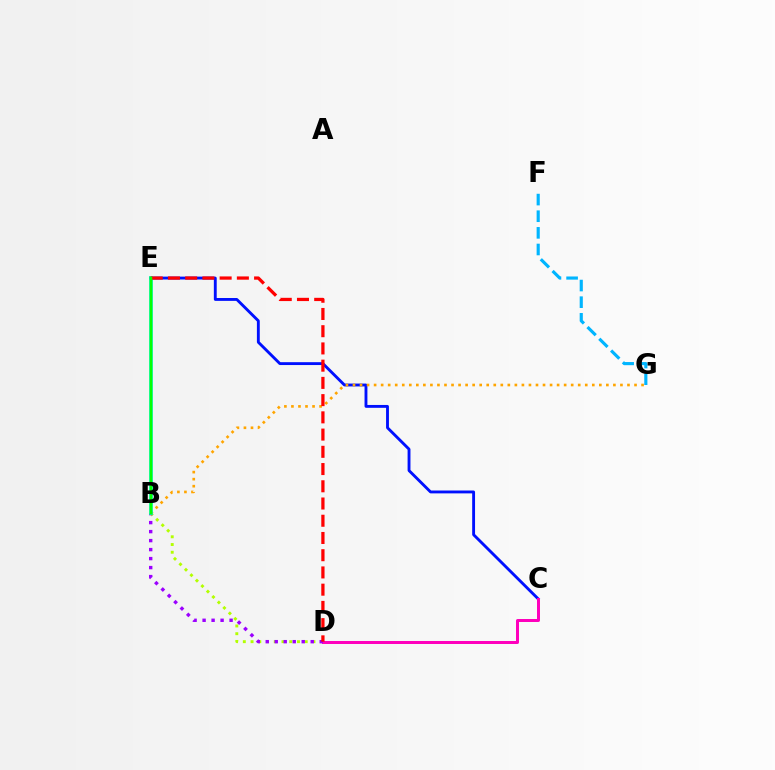{('B', 'D'): [{'color': '#b3ff00', 'line_style': 'dotted', 'thickness': 2.1}, {'color': '#9b00ff', 'line_style': 'dotted', 'thickness': 2.44}], ('C', 'E'): [{'color': '#0010ff', 'line_style': 'solid', 'thickness': 2.06}], ('C', 'D'): [{'color': '#ff00bd', 'line_style': 'solid', 'thickness': 2.15}], ('B', 'G'): [{'color': '#ffa500', 'line_style': 'dotted', 'thickness': 1.91}], ('F', 'G'): [{'color': '#00b5ff', 'line_style': 'dashed', 'thickness': 2.26}], ('B', 'E'): [{'color': '#00ff9d', 'line_style': 'solid', 'thickness': 2.68}, {'color': '#08ff00', 'line_style': 'solid', 'thickness': 1.74}], ('D', 'E'): [{'color': '#ff0000', 'line_style': 'dashed', 'thickness': 2.34}]}